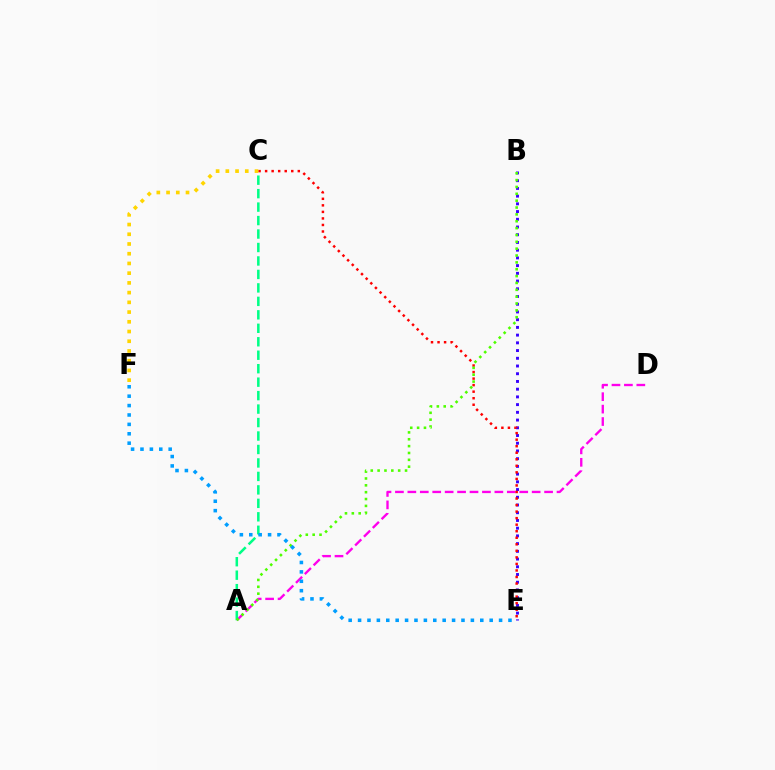{('A', 'D'): [{'color': '#ff00ed', 'line_style': 'dashed', 'thickness': 1.69}], ('B', 'E'): [{'color': '#3700ff', 'line_style': 'dotted', 'thickness': 2.1}], ('A', 'C'): [{'color': '#00ff86', 'line_style': 'dashed', 'thickness': 1.83}], ('C', 'E'): [{'color': '#ff0000', 'line_style': 'dotted', 'thickness': 1.78}], ('A', 'B'): [{'color': '#4fff00', 'line_style': 'dotted', 'thickness': 1.86}], ('C', 'F'): [{'color': '#ffd500', 'line_style': 'dotted', 'thickness': 2.64}], ('E', 'F'): [{'color': '#009eff', 'line_style': 'dotted', 'thickness': 2.55}]}